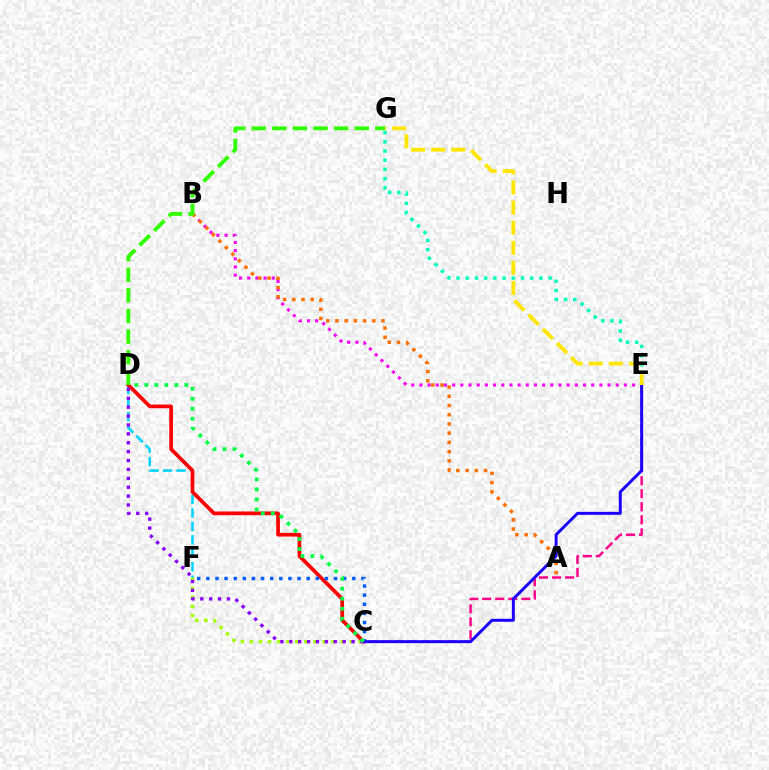{('C', 'F'): [{'color': '#a2ff00', 'line_style': 'dotted', 'thickness': 2.46}, {'color': '#005dff', 'line_style': 'dotted', 'thickness': 2.48}], ('B', 'E'): [{'color': '#fa00f9', 'line_style': 'dotted', 'thickness': 2.22}], ('C', 'E'): [{'color': '#ff0088', 'line_style': 'dashed', 'thickness': 1.77}, {'color': '#1900ff', 'line_style': 'solid', 'thickness': 2.14}], ('D', 'F'): [{'color': '#00d3ff', 'line_style': 'dashed', 'thickness': 1.83}], ('C', 'D'): [{'color': '#ff0000', 'line_style': 'solid', 'thickness': 2.67}, {'color': '#8a00ff', 'line_style': 'dotted', 'thickness': 2.42}, {'color': '#00ff45', 'line_style': 'dotted', 'thickness': 2.71}], ('A', 'B'): [{'color': '#ff7000', 'line_style': 'dotted', 'thickness': 2.5}], ('D', 'G'): [{'color': '#31ff00', 'line_style': 'dashed', 'thickness': 2.8}], ('E', 'G'): [{'color': '#00ffbb', 'line_style': 'dotted', 'thickness': 2.5}, {'color': '#ffe600', 'line_style': 'dashed', 'thickness': 2.73}]}